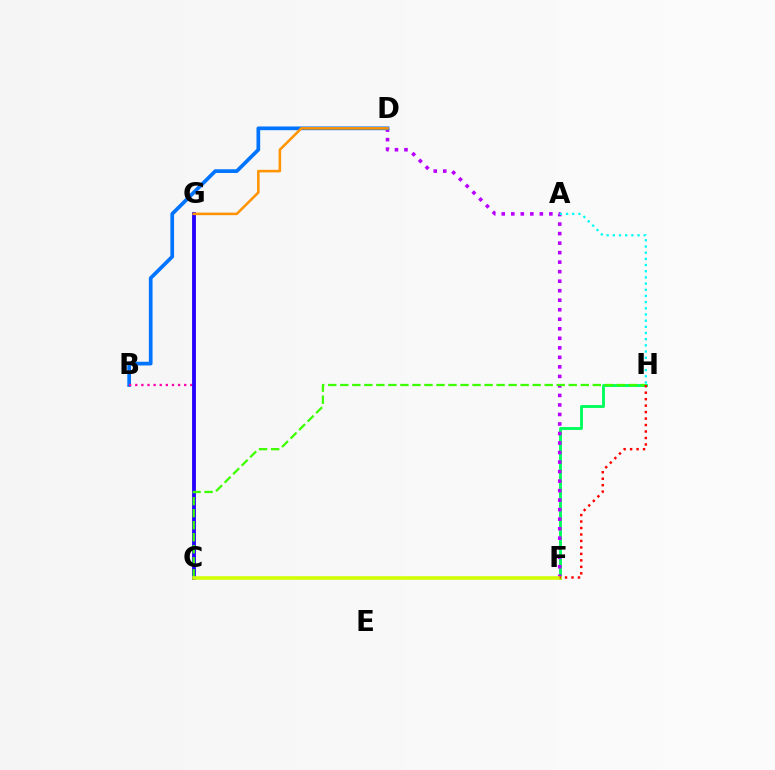{('F', 'H'): [{'color': '#00ff5c', 'line_style': 'solid', 'thickness': 2.07}, {'color': '#ff0000', 'line_style': 'dotted', 'thickness': 1.76}], ('D', 'F'): [{'color': '#b900ff', 'line_style': 'dotted', 'thickness': 2.59}], ('B', 'D'): [{'color': '#0074ff', 'line_style': 'solid', 'thickness': 2.67}], ('B', 'C'): [{'color': '#ff00ac', 'line_style': 'dotted', 'thickness': 1.66}], ('C', 'G'): [{'color': '#2500ff', 'line_style': 'solid', 'thickness': 2.76}], ('C', 'H'): [{'color': '#3dff00', 'line_style': 'dashed', 'thickness': 1.63}], ('C', 'F'): [{'color': '#d1ff00', 'line_style': 'solid', 'thickness': 2.57}], ('D', 'G'): [{'color': '#ff9400', 'line_style': 'solid', 'thickness': 1.84}], ('A', 'H'): [{'color': '#00fff6', 'line_style': 'dotted', 'thickness': 1.68}]}